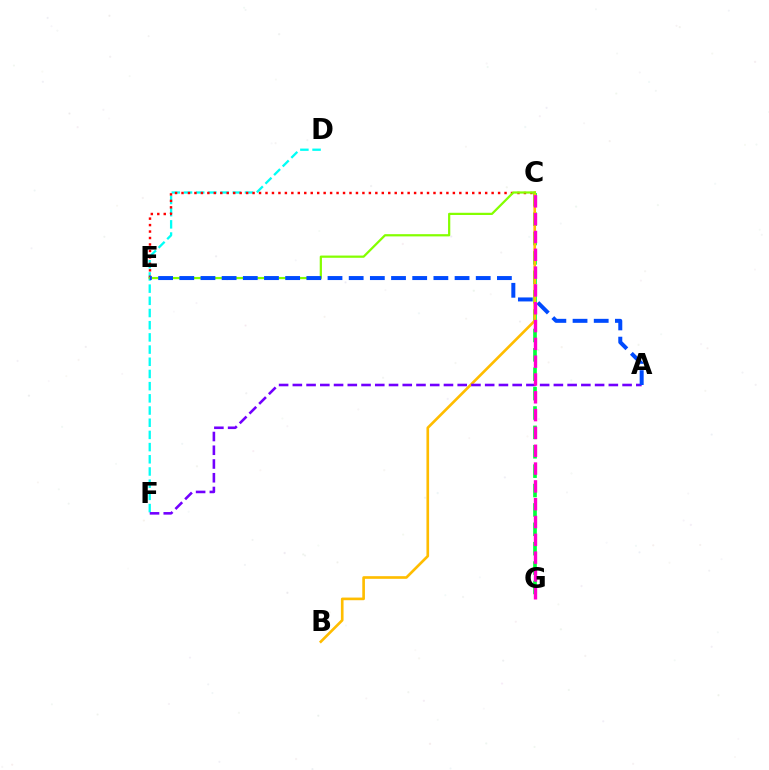{('C', 'G'): [{'color': '#00ff39', 'line_style': 'dashed', 'thickness': 2.63}, {'color': '#ff00cf', 'line_style': 'dashed', 'thickness': 2.42}], ('B', 'C'): [{'color': '#ffbd00', 'line_style': 'solid', 'thickness': 1.91}], ('D', 'F'): [{'color': '#00fff6', 'line_style': 'dashed', 'thickness': 1.66}], ('A', 'F'): [{'color': '#7200ff', 'line_style': 'dashed', 'thickness': 1.87}], ('C', 'E'): [{'color': '#ff0000', 'line_style': 'dotted', 'thickness': 1.76}, {'color': '#84ff00', 'line_style': 'solid', 'thickness': 1.61}], ('A', 'E'): [{'color': '#004bff', 'line_style': 'dashed', 'thickness': 2.88}]}